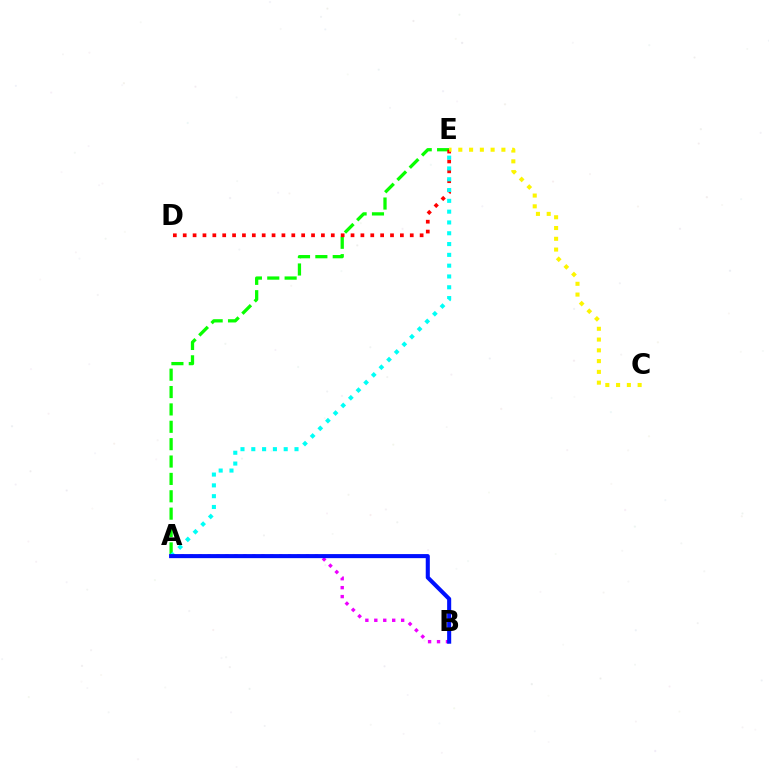{('A', 'B'): [{'color': '#ee00ff', 'line_style': 'dotted', 'thickness': 2.43}, {'color': '#0010ff', 'line_style': 'solid', 'thickness': 2.93}], ('A', 'E'): [{'color': '#08ff00', 'line_style': 'dashed', 'thickness': 2.36}, {'color': '#00fff6', 'line_style': 'dotted', 'thickness': 2.93}], ('D', 'E'): [{'color': '#ff0000', 'line_style': 'dotted', 'thickness': 2.68}], ('C', 'E'): [{'color': '#fcf500', 'line_style': 'dotted', 'thickness': 2.93}]}